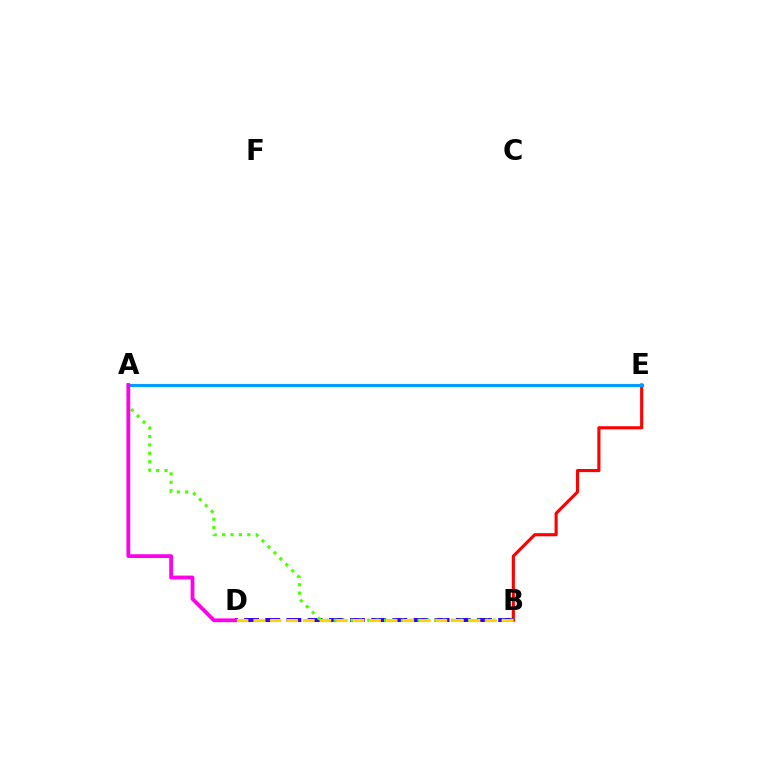{('B', 'E'): [{'color': '#ff0000', 'line_style': 'solid', 'thickness': 2.24}], ('B', 'D'): [{'color': '#3700ff', 'line_style': 'dashed', 'thickness': 2.88}, {'color': '#ffd500', 'line_style': 'dashed', 'thickness': 2.25}], ('A', 'E'): [{'color': '#00ff86', 'line_style': 'solid', 'thickness': 1.92}, {'color': '#009eff', 'line_style': 'solid', 'thickness': 2.23}], ('A', 'B'): [{'color': '#4fff00', 'line_style': 'dotted', 'thickness': 2.28}], ('A', 'D'): [{'color': '#ff00ed', 'line_style': 'solid', 'thickness': 2.73}]}